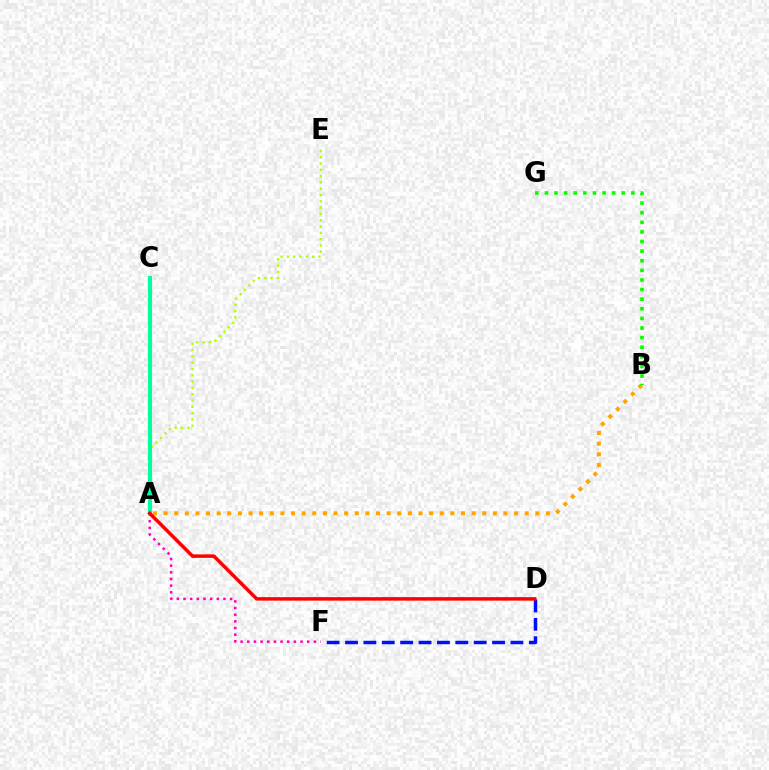{('D', 'F'): [{'color': '#0010ff', 'line_style': 'dashed', 'thickness': 2.5}], ('A', 'B'): [{'color': '#ffa500', 'line_style': 'dotted', 'thickness': 2.89}], ('A', 'F'): [{'color': '#ff00bd', 'line_style': 'dotted', 'thickness': 1.81}], ('A', 'C'): [{'color': '#00b5ff', 'line_style': 'dashed', 'thickness': 2.94}, {'color': '#9b00ff', 'line_style': 'solid', 'thickness': 2.73}, {'color': '#00ff9d', 'line_style': 'solid', 'thickness': 2.9}], ('A', 'E'): [{'color': '#b3ff00', 'line_style': 'dotted', 'thickness': 1.71}], ('B', 'G'): [{'color': '#08ff00', 'line_style': 'dotted', 'thickness': 2.61}], ('A', 'D'): [{'color': '#ff0000', 'line_style': 'solid', 'thickness': 2.51}]}